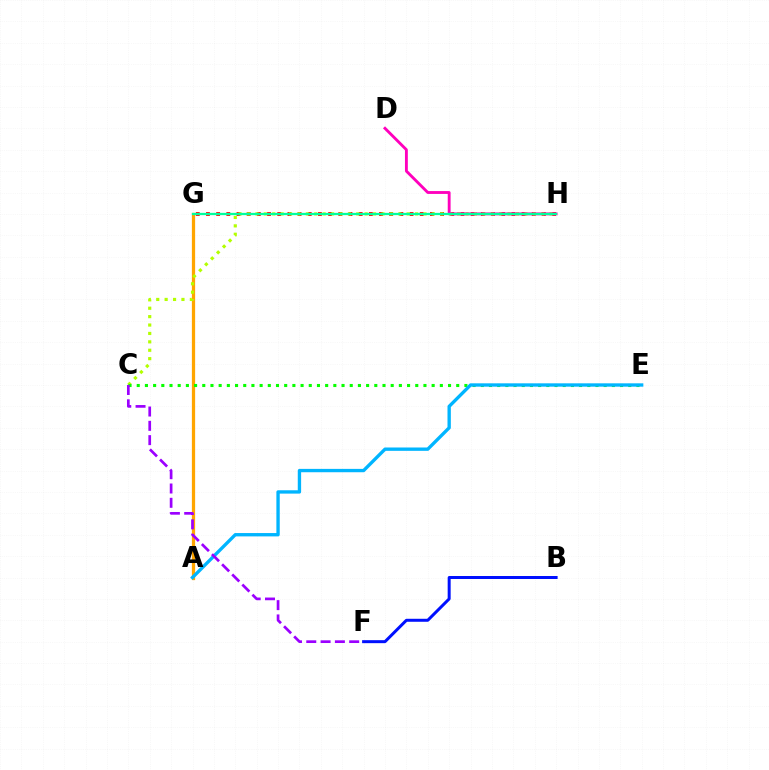{('A', 'G'): [{'color': '#ffa500', 'line_style': 'solid', 'thickness': 2.34}], ('B', 'F'): [{'color': '#0010ff', 'line_style': 'solid', 'thickness': 2.15}], ('G', 'H'): [{'color': '#ff0000', 'line_style': 'dotted', 'thickness': 2.77}, {'color': '#00ff9d', 'line_style': 'solid', 'thickness': 1.63}], ('C', 'H'): [{'color': '#b3ff00', 'line_style': 'dotted', 'thickness': 2.28}], ('C', 'E'): [{'color': '#08ff00', 'line_style': 'dotted', 'thickness': 2.23}], ('D', 'H'): [{'color': '#ff00bd', 'line_style': 'solid', 'thickness': 2.06}], ('A', 'E'): [{'color': '#00b5ff', 'line_style': 'solid', 'thickness': 2.41}], ('C', 'F'): [{'color': '#9b00ff', 'line_style': 'dashed', 'thickness': 1.94}]}